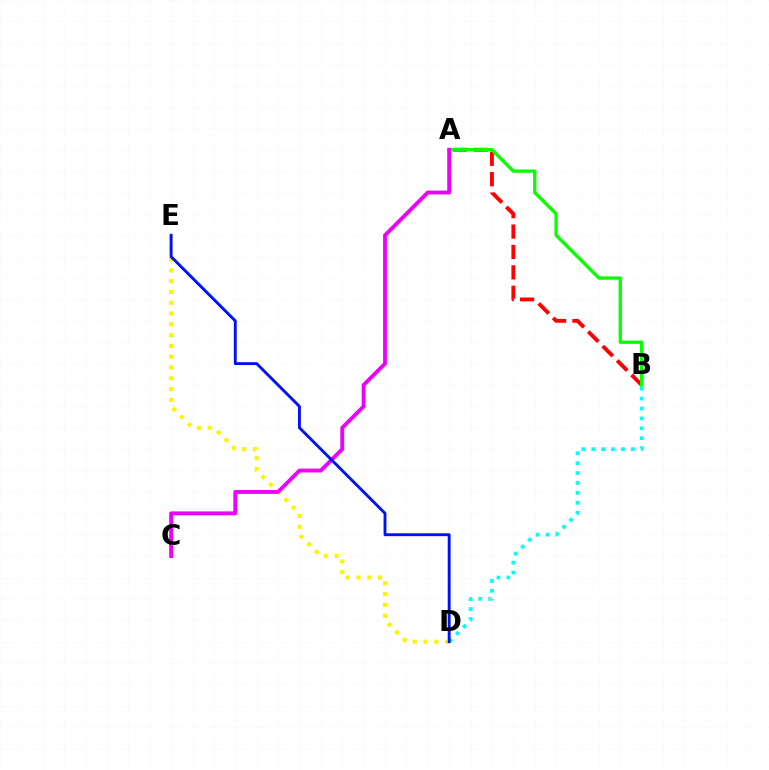{('B', 'D'): [{'color': '#00fff6', 'line_style': 'dotted', 'thickness': 2.69}], ('A', 'B'): [{'color': '#ff0000', 'line_style': 'dashed', 'thickness': 2.77}, {'color': '#08ff00', 'line_style': 'solid', 'thickness': 2.4}], ('D', 'E'): [{'color': '#fcf500', 'line_style': 'dotted', 'thickness': 2.93}, {'color': '#0010ff', 'line_style': 'solid', 'thickness': 2.08}], ('A', 'C'): [{'color': '#ee00ff', 'line_style': 'solid', 'thickness': 2.78}]}